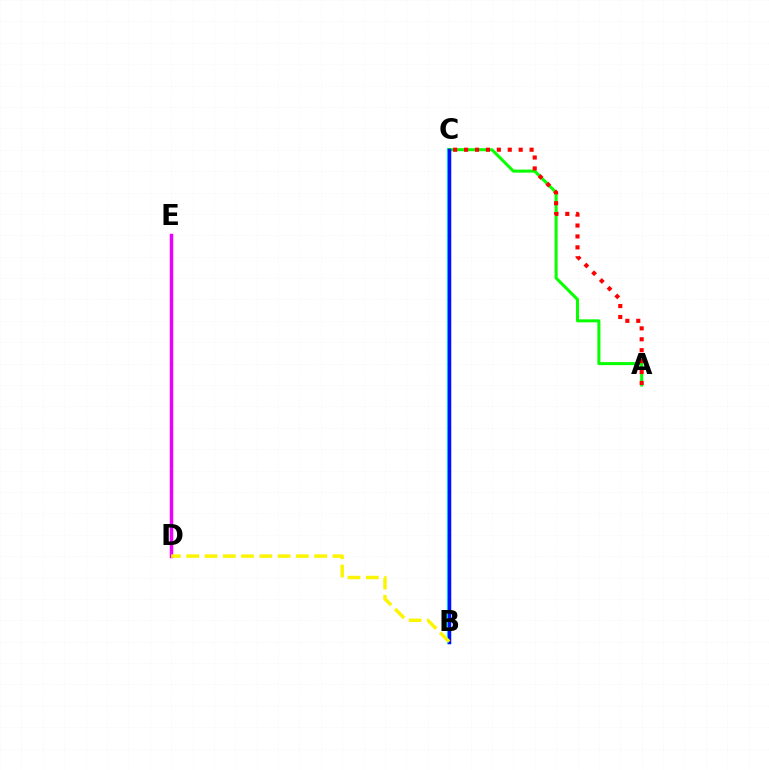{('B', 'C'): [{'color': '#00fff6', 'line_style': 'solid', 'thickness': 2.96}, {'color': '#0010ff', 'line_style': 'solid', 'thickness': 2.5}], ('A', 'C'): [{'color': '#08ff00', 'line_style': 'solid', 'thickness': 2.18}, {'color': '#ff0000', 'line_style': 'dotted', 'thickness': 2.97}], ('D', 'E'): [{'color': '#ee00ff', 'line_style': 'solid', 'thickness': 2.51}], ('B', 'D'): [{'color': '#fcf500', 'line_style': 'dashed', 'thickness': 2.48}]}